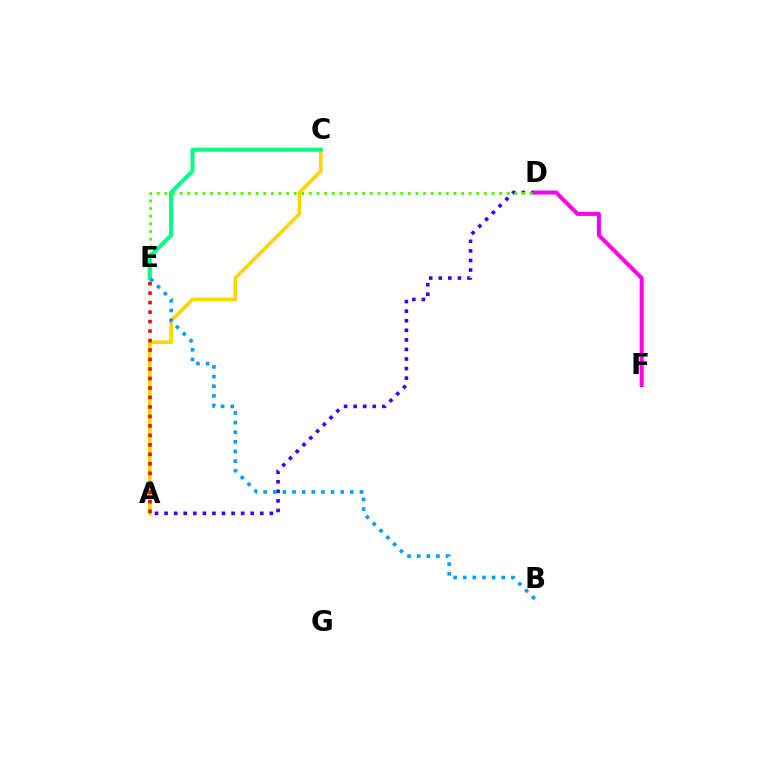{('A', 'D'): [{'color': '#3700ff', 'line_style': 'dotted', 'thickness': 2.6}], ('D', 'F'): [{'color': '#ff00ed', 'line_style': 'solid', 'thickness': 2.9}], ('A', 'C'): [{'color': '#ffd500', 'line_style': 'solid', 'thickness': 2.65}], ('A', 'E'): [{'color': '#ff0000', 'line_style': 'dotted', 'thickness': 2.58}], ('D', 'E'): [{'color': '#4fff00', 'line_style': 'dotted', 'thickness': 2.07}], ('C', 'E'): [{'color': '#00ff86', 'line_style': 'solid', 'thickness': 2.92}], ('B', 'E'): [{'color': '#009eff', 'line_style': 'dotted', 'thickness': 2.62}]}